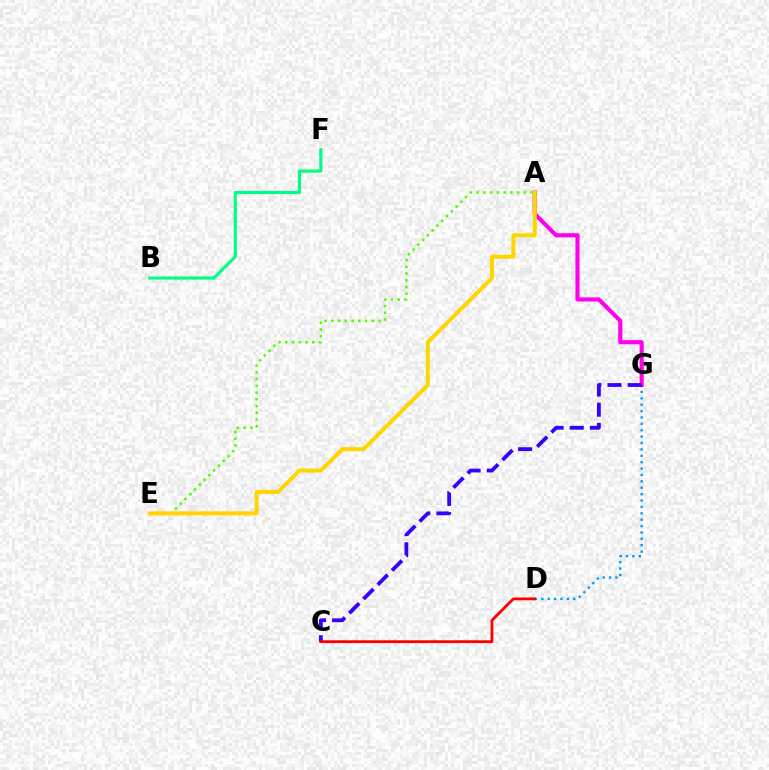{('D', 'G'): [{'color': '#009eff', 'line_style': 'dotted', 'thickness': 1.74}], ('A', 'G'): [{'color': '#ff00ed', 'line_style': 'solid', 'thickness': 2.97}], ('C', 'G'): [{'color': '#3700ff', 'line_style': 'dashed', 'thickness': 2.74}], ('C', 'D'): [{'color': '#ff0000', 'line_style': 'solid', 'thickness': 2.02}], ('A', 'E'): [{'color': '#4fff00', 'line_style': 'dotted', 'thickness': 1.83}, {'color': '#ffd500', 'line_style': 'solid', 'thickness': 2.87}], ('B', 'F'): [{'color': '#00ff86', 'line_style': 'solid', 'thickness': 2.27}]}